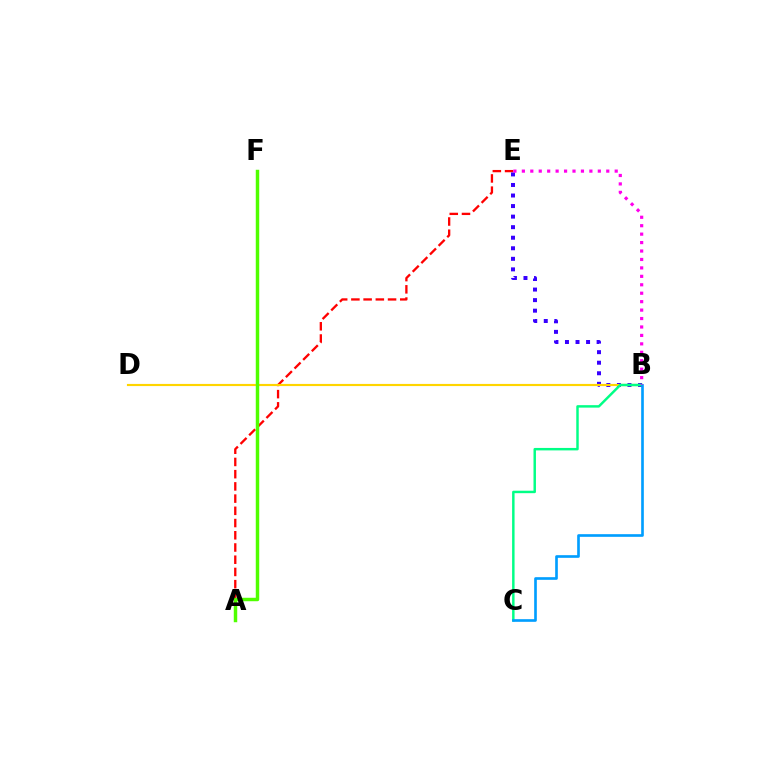{('A', 'E'): [{'color': '#ff0000', 'line_style': 'dashed', 'thickness': 1.66}], ('B', 'E'): [{'color': '#3700ff', 'line_style': 'dotted', 'thickness': 2.87}, {'color': '#ff00ed', 'line_style': 'dotted', 'thickness': 2.29}], ('B', 'D'): [{'color': '#ffd500', 'line_style': 'solid', 'thickness': 1.55}], ('B', 'C'): [{'color': '#00ff86', 'line_style': 'solid', 'thickness': 1.77}, {'color': '#009eff', 'line_style': 'solid', 'thickness': 1.91}], ('A', 'F'): [{'color': '#4fff00', 'line_style': 'solid', 'thickness': 2.49}]}